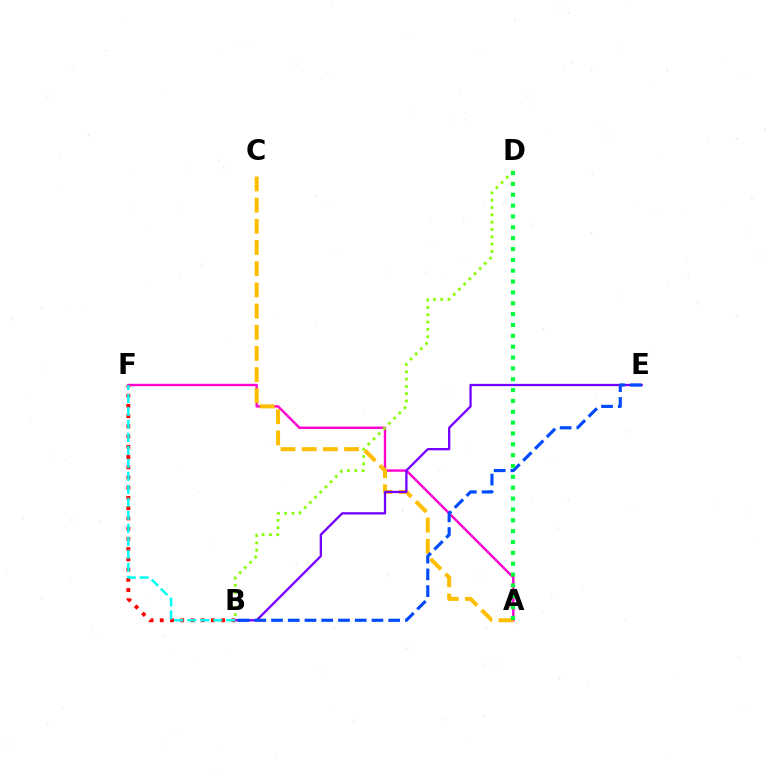{('A', 'F'): [{'color': '#ff00cf', 'line_style': 'solid', 'thickness': 1.73}], ('A', 'C'): [{'color': '#ffbd00', 'line_style': 'dashed', 'thickness': 2.88}], ('B', 'E'): [{'color': '#7200ff', 'line_style': 'solid', 'thickness': 1.64}, {'color': '#004bff', 'line_style': 'dashed', 'thickness': 2.27}], ('B', 'D'): [{'color': '#84ff00', 'line_style': 'dotted', 'thickness': 1.99}], ('B', 'F'): [{'color': '#ff0000', 'line_style': 'dotted', 'thickness': 2.78}, {'color': '#00fff6', 'line_style': 'dashed', 'thickness': 1.76}], ('A', 'D'): [{'color': '#00ff39', 'line_style': 'dotted', 'thickness': 2.95}]}